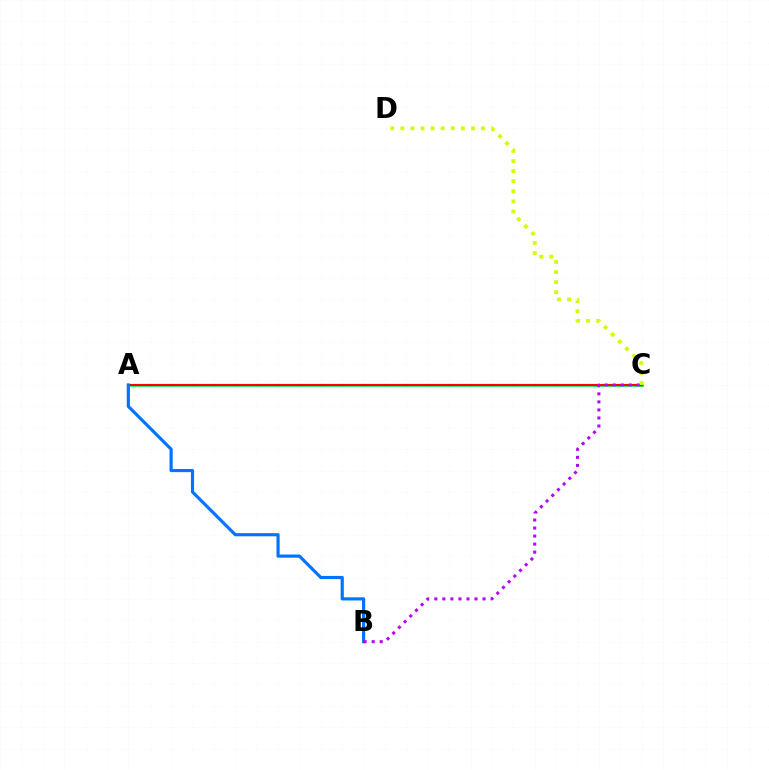{('A', 'C'): [{'color': '#00ff5c', 'line_style': 'solid', 'thickness': 2.01}, {'color': '#ff0000', 'line_style': 'solid', 'thickness': 1.54}], ('A', 'B'): [{'color': '#0074ff', 'line_style': 'solid', 'thickness': 2.27}], ('B', 'C'): [{'color': '#b900ff', 'line_style': 'dotted', 'thickness': 2.18}], ('C', 'D'): [{'color': '#d1ff00', 'line_style': 'dotted', 'thickness': 2.74}]}